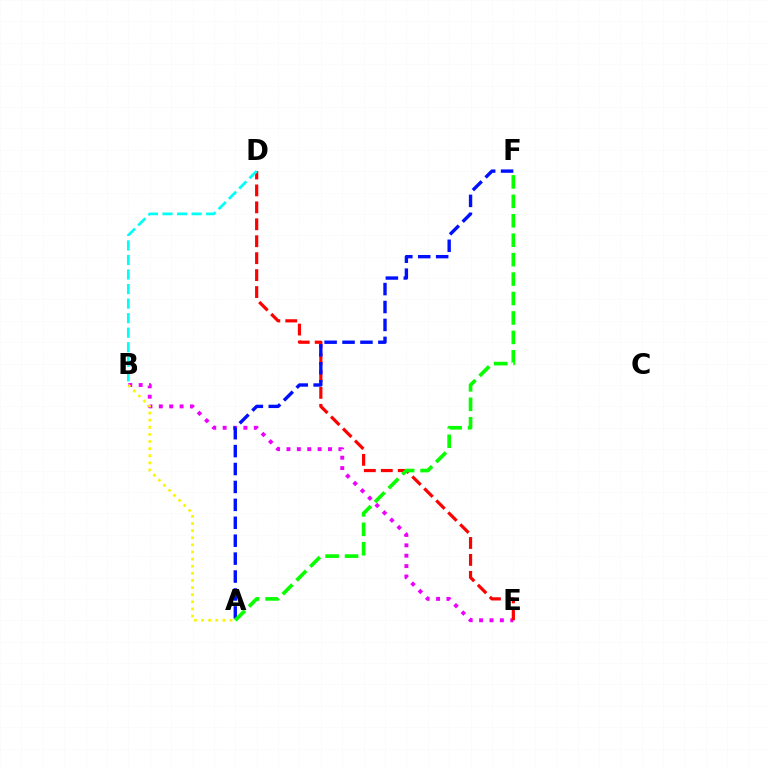{('B', 'E'): [{'color': '#ee00ff', 'line_style': 'dotted', 'thickness': 2.82}], ('A', 'B'): [{'color': '#fcf500', 'line_style': 'dotted', 'thickness': 1.93}], ('D', 'E'): [{'color': '#ff0000', 'line_style': 'dashed', 'thickness': 2.3}], ('A', 'F'): [{'color': '#0010ff', 'line_style': 'dashed', 'thickness': 2.43}, {'color': '#08ff00', 'line_style': 'dashed', 'thickness': 2.64}], ('B', 'D'): [{'color': '#00fff6', 'line_style': 'dashed', 'thickness': 1.98}]}